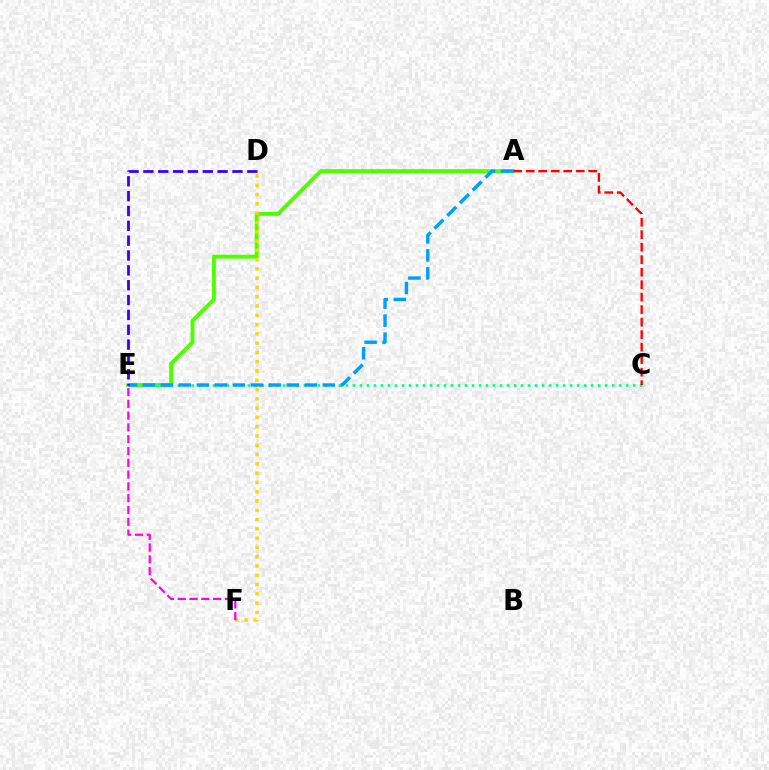{('A', 'E'): [{'color': '#4fff00', 'line_style': 'solid', 'thickness': 2.81}, {'color': '#009eff', 'line_style': 'dashed', 'thickness': 2.45}], ('D', 'F'): [{'color': '#ffd500', 'line_style': 'dotted', 'thickness': 2.52}], ('C', 'E'): [{'color': '#00ff86', 'line_style': 'dotted', 'thickness': 1.9}], ('A', 'C'): [{'color': '#ff0000', 'line_style': 'dashed', 'thickness': 1.7}], ('E', 'F'): [{'color': '#ff00ed', 'line_style': 'dashed', 'thickness': 1.6}], ('D', 'E'): [{'color': '#3700ff', 'line_style': 'dashed', 'thickness': 2.02}]}